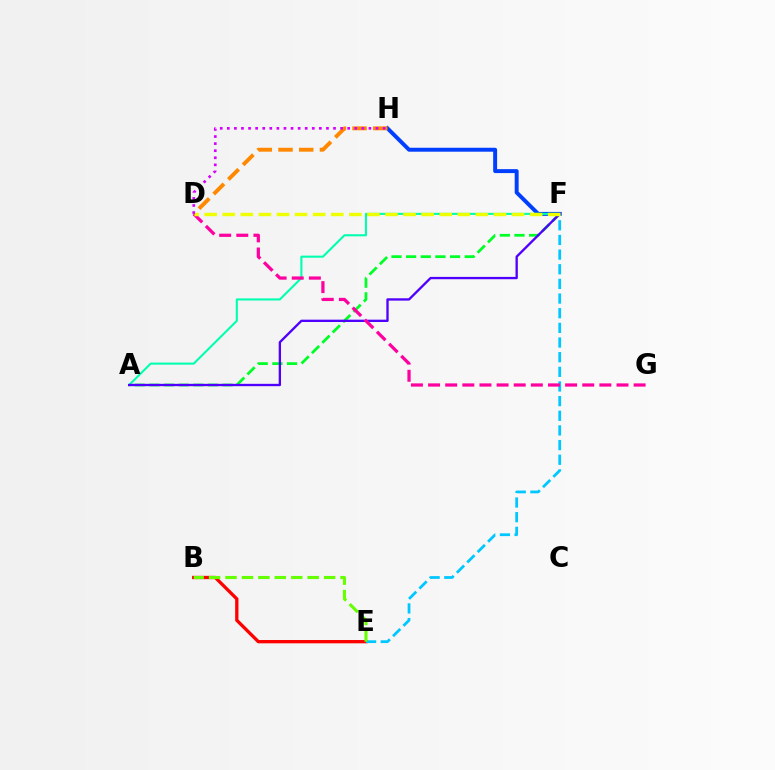{('F', 'H'): [{'color': '#003fff', 'line_style': 'solid', 'thickness': 2.84}], ('A', 'F'): [{'color': '#00ff27', 'line_style': 'dashed', 'thickness': 1.99}, {'color': '#00ffaf', 'line_style': 'solid', 'thickness': 1.51}, {'color': '#4f00ff', 'line_style': 'solid', 'thickness': 1.68}], ('B', 'E'): [{'color': '#ff0000', 'line_style': 'solid', 'thickness': 2.38}, {'color': '#66ff00', 'line_style': 'dashed', 'thickness': 2.23}], ('D', 'H'): [{'color': '#ff8800', 'line_style': 'dashed', 'thickness': 2.81}, {'color': '#d600ff', 'line_style': 'dotted', 'thickness': 1.92}], ('E', 'F'): [{'color': '#00c7ff', 'line_style': 'dashed', 'thickness': 1.99}], ('D', 'G'): [{'color': '#ff00a0', 'line_style': 'dashed', 'thickness': 2.33}], ('D', 'F'): [{'color': '#eeff00', 'line_style': 'dashed', 'thickness': 2.46}]}